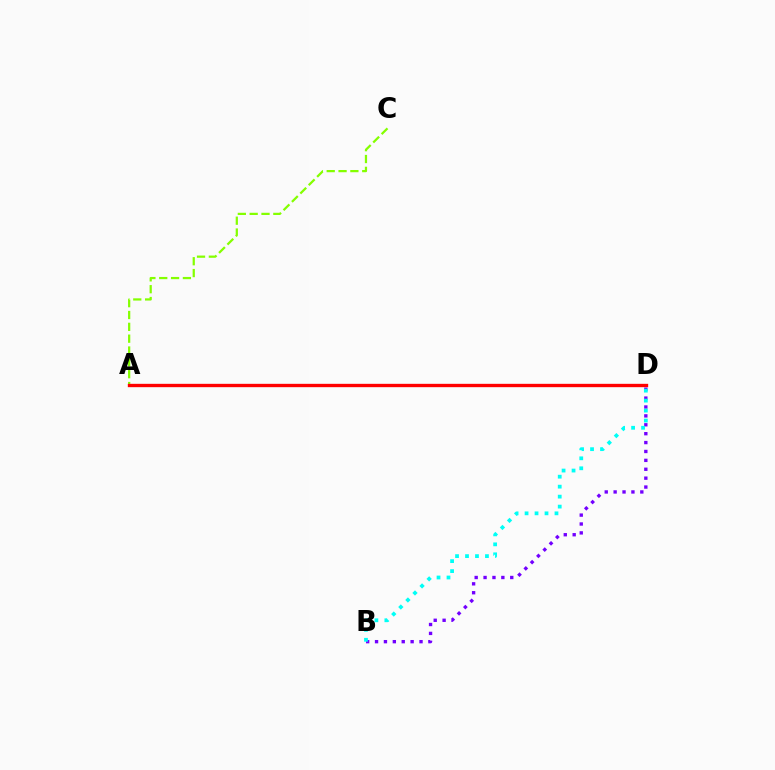{('A', 'C'): [{'color': '#84ff00', 'line_style': 'dashed', 'thickness': 1.61}], ('B', 'D'): [{'color': '#7200ff', 'line_style': 'dotted', 'thickness': 2.42}, {'color': '#00fff6', 'line_style': 'dotted', 'thickness': 2.71}], ('A', 'D'): [{'color': '#ff0000', 'line_style': 'solid', 'thickness': 2.41}]}